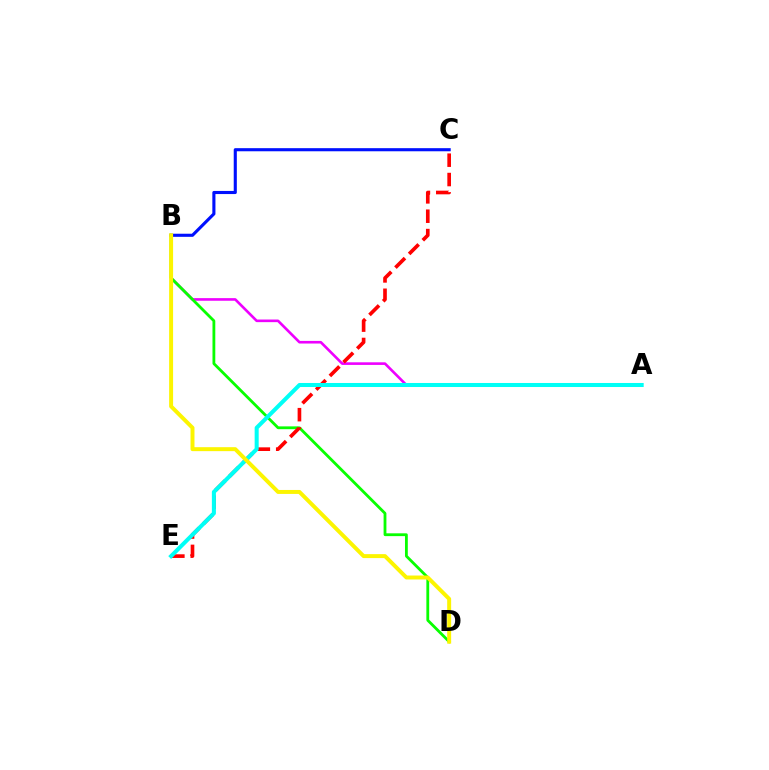{('A', 'B'): [{'color': '#ee00ff', 'line_style': 'solid', 'thickness': 1.89}], ('B', 'D'): [{'color': '#08ff00', 'line_style': 'solid', 'thickness': 2.02}, {'color': '#fcf500', 'line_style': 'solid', 'thickness': 2.85}], ('C', 'E'): [{'color': '#ff0000', 'line_style': 'dashed', 'thickness': 2.63}], ('A', 'E'): [{'color': '#00fff6', 'line_style': 'solid', 'thickness': 2.9}], ('B', 'C'): [{'color': '#0010ff', 'line_style': 'solid', 'thickness': 2.24}]}